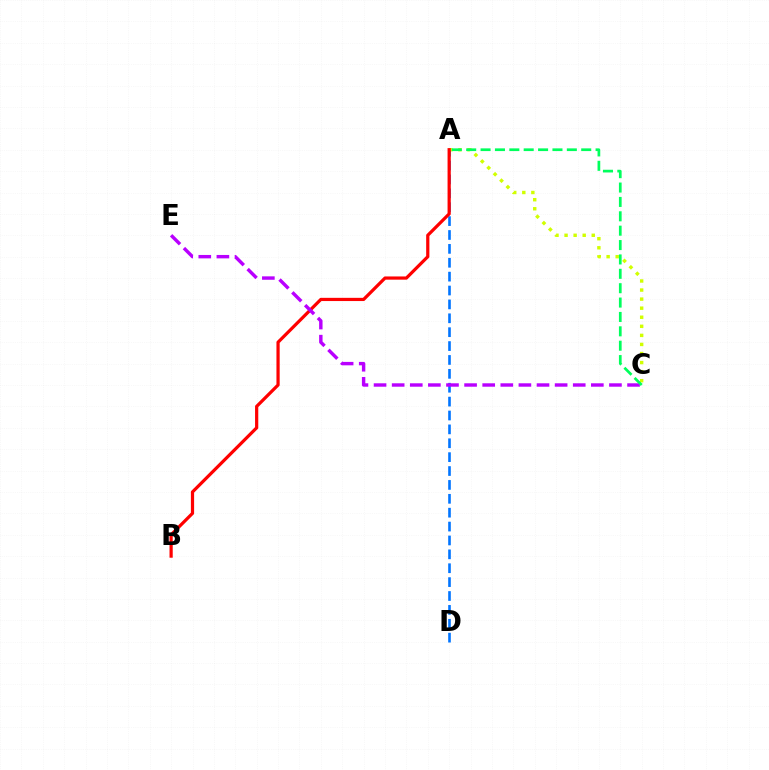{('A', 'C'): [{'color': '#d1ff00', 'line_style': 'dotted', 'thickness': 2.46}, {'color': '#00ff5c', 'line_style': 'dashed', 'thickness': 1.95}], ('A', 'D'): [{'color': '#0074ff', 'line_style': 'dashed', 'thickness': 1.89}], ('A', 'B'): [{'color': '#ff0000', 'line_style': 'solid', 'thickness': 2.32}], ('C', 'E'): [{'color': '#b900ff', 'line_style': 'dashed', 'thickness': 2.46}]}